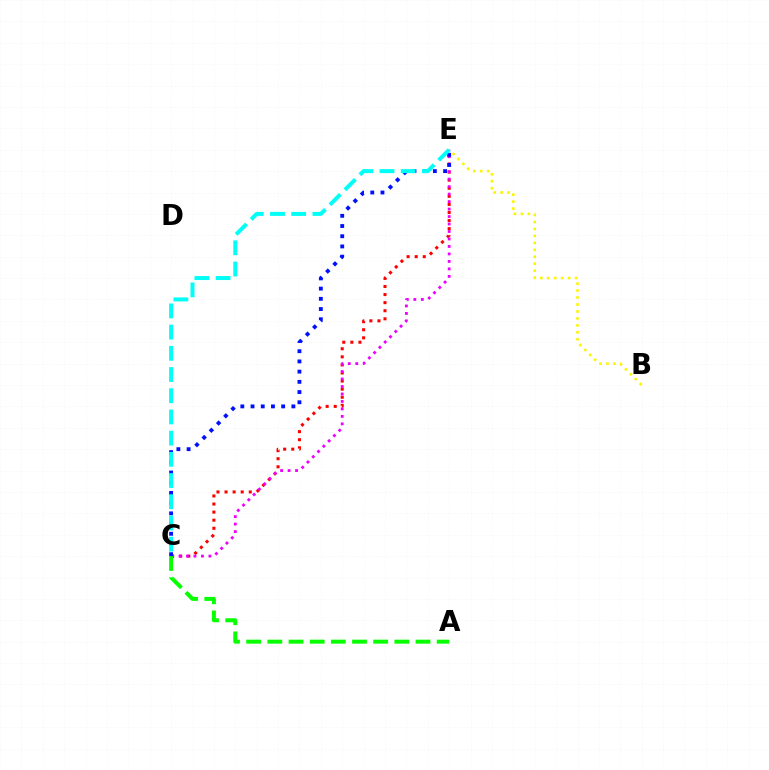{('C', 'E'): [{'color': '#ff0000', 'line_style': 'dotted', 'thickness': 2.2}, {'color': '#ee00ff', 'line_style': 'dotted', 'thickness': 2.03}, {'color': '#0010ff', 'line_style': 'dotted', 'thickness': 2.77}, {'color': '#00fff6', 'line_style': 'dashed', 'thickness': 2.88}], ('A', 'C'): [{'color': '#08ff00', 'line_style': 'dashed', 'thickness': 2.88}], ('B', 'E'): [{'color': '#fcf500', 'line_style': 'dotted', 'thickness': 1.89}]}